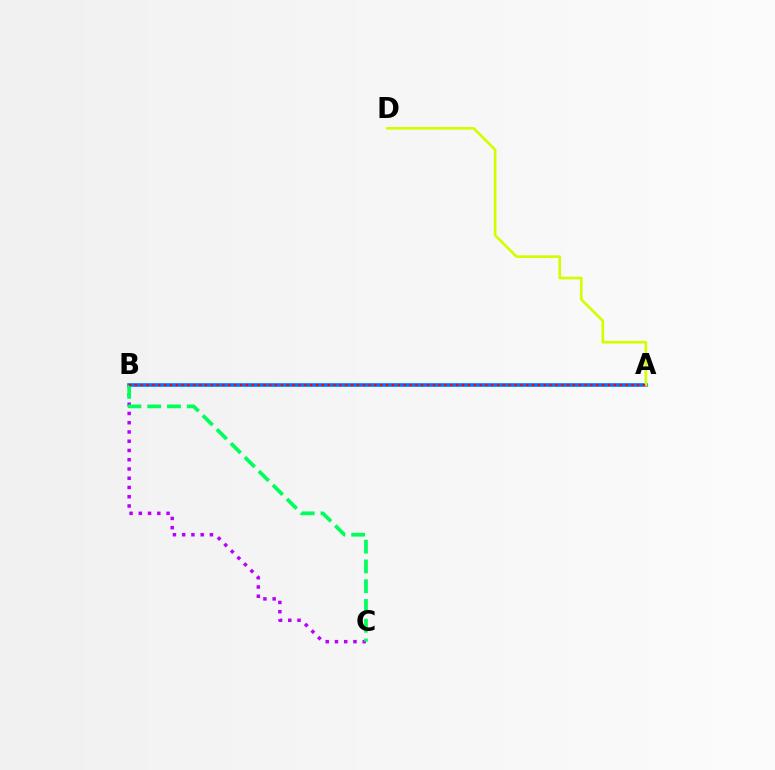{('A', 'B'): [{'color': '#0074ff', 'line_style': 'solid', 'thickness': 2.58}, {'color': '#ff0000', 'line_style': 'dotted', 'thickness': 1.59}], ('B', 'C'): [{'color': '#b900ff', 'line_style': 'dotted', 'thickness': 2.51}, {'color': '#00ff5c', 'line_style': 'dashed', 'thickness': 2.68}], ('A', 'D'): [{'color': '#d1ff00', 'line_style': 'solid', 'thickness': 1.92}]}